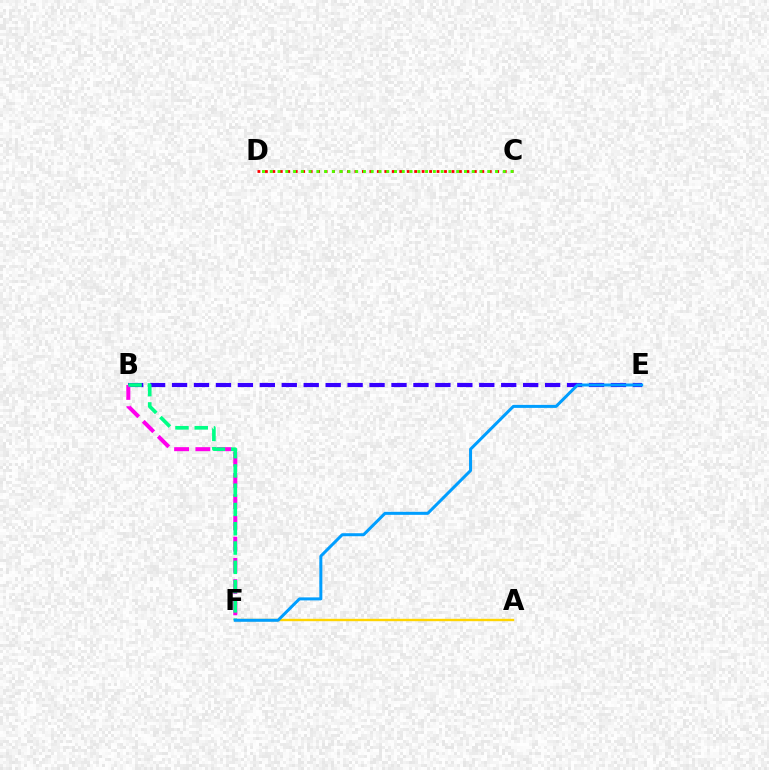{('C', 'D'): [{'color': '#ff0000', 'line_style': 'dotted', 'thickness': 2.03}, {'color': '#4fff00', 'line_style': 'dotted', 'thickness': 2.11}], ('A', 'F'): [{'color': '#ffd500', 'line_style': 'solid', 'thickness': 1.72}], ('B', 'E'): [{'color': '#3700ff', 'line_style': 'dashed', 'thickness': 2.98}], ('B', 'F'): [{'color': '#ff00ed', 'line_style': 'dashed', 'thickness': 2.89}, {'color': '#00ff86', 'line_style': 'dashed', 'thickness': 2.62}], ('E', 'F'): [{'color': '#009eff', 'line_style': 'solid', 'thickness': 2.17}]}